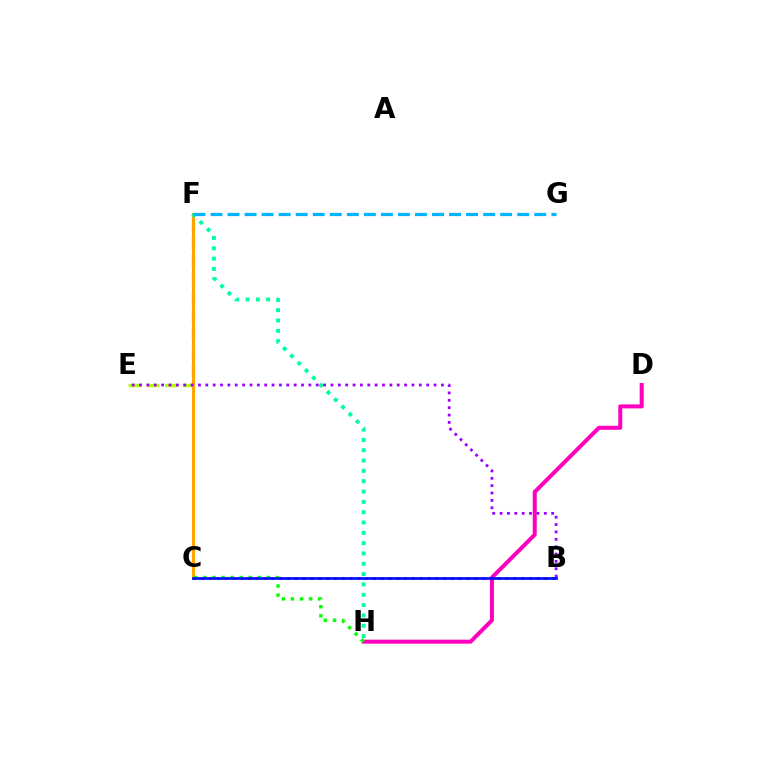{('E', 'F'): [{'color': '#b3ff00', 'line_style': 'dashed', 'thickness': 2.48}], ('D', 'H'): [{'color': '#ff00bd', 'line_style': 'solid', 'thickness': 2.88}], ('C', 'F'): [{'color': '#ffa500', 'line_style': 'solid', 'thickness': 2.19}], ('B', 'C'): [{'color': '#ff0000', 'line_style': 'dotted', 'thickness': 2.12}, {'color': '#0010ff', 'line_style': 'solid', 'thickness': 1.95}], ('F', 'H'): [{'color': '#00ff9d', 'line_style': 'dotted', 'thickness': 2.8}], ('B', 'E'): [{'color': '#9b00ff', 'line_style': 'dotted', 'thickness': 2.0}], ('C', 'H'): [{'color': '#08ff00', 'line_style': 'dotted', 'thickness': 2.46}], ('F', 'G'): [{'color': '#00b5ff', 'line_style': 'dashed', 'thickness': 2.31}]}